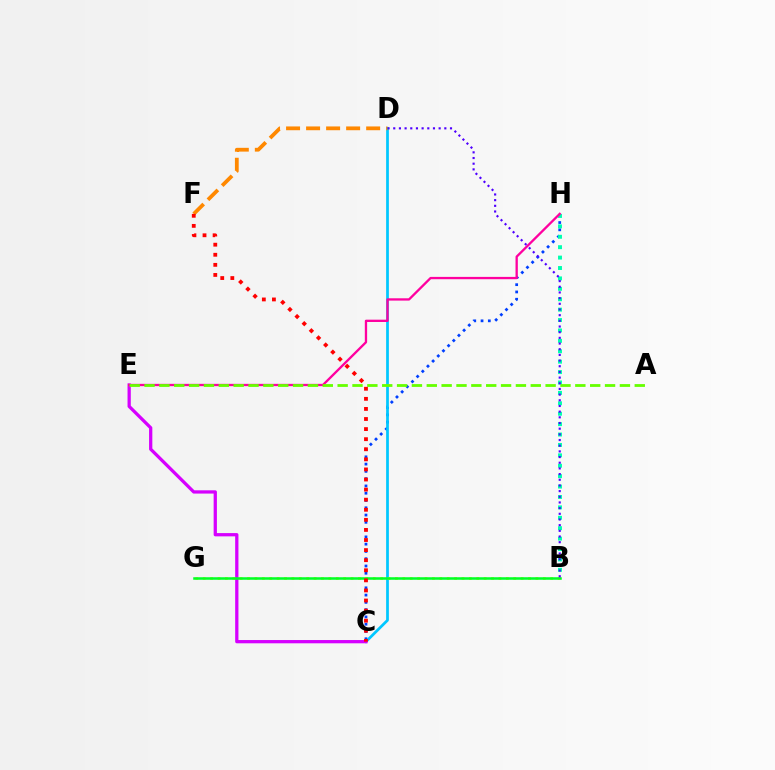{('C', 'H'): [{'color': '#003fff', 'line_style': 'dotted', 'thickness': 1.98}], ('B', 'H'): [{'color': '#00ffaf', 'line_style': 'dotted', 'thickness': 2.83}], ('C', 'D'): [{'color': '#00c7ff', 'line_style': 'solid', 'thickness': 1.97}], ('C', 'E'): [{'color': '#d600ff', 'line_style': 'solid', 'thickness': 2.35}], ('B', 'G'): [{'color': '#eeff00', 'line_style': 'dotted', 'thickness': 2.01}, {'color': '#00ff27', 'line_style': 'solid', 'thickness': 1.83}], ('D', 'F'): [{'color': '#ff8800', 'line_style': 'dashed', 'thickness': 2.72}], ('E', 'H'): [{'color': '#ff00a0', 'line_style': 'solid', 'thickness': 1.66}], ('A', 'E'): [{'color': '#66ff00', 'line_style': 'dashed', 'thickness': 2.02}], ('C', 'F'): [{'color': '#ff0000', 'line_style': 'dotted', 'thickness': 2.74}], ('B', 'D'): [{'color': '#4f00ff', 'line_style': 'dotted', 'thickness': 1.54}]}